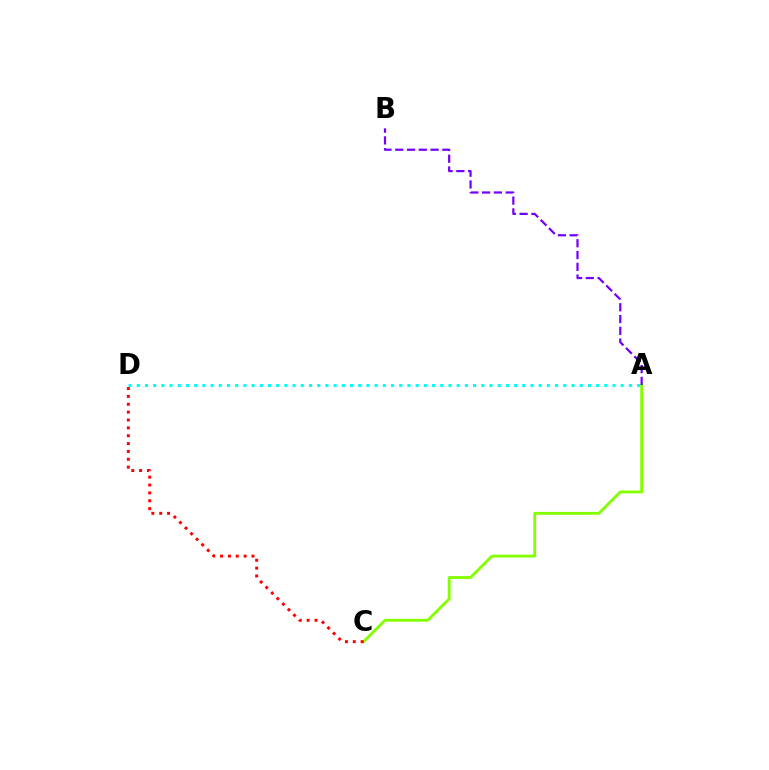{('A', 'D'): [{'color': '#00fff6', 'line_style': 'dotted', 'thickness': 2.23}], ('A', 'C'): [{'color': '#84ff00', 'line_style': 'solid', 'thickness': 2.06}], ('C', 'D'): [{'color': '#ff0000', 'line_style': 'dotted', 'thickness': 2.13}], ('A', 'B'): [{'color': '#7200ff', 'line_style': 'dashed', 'thickness': 1.6}]}